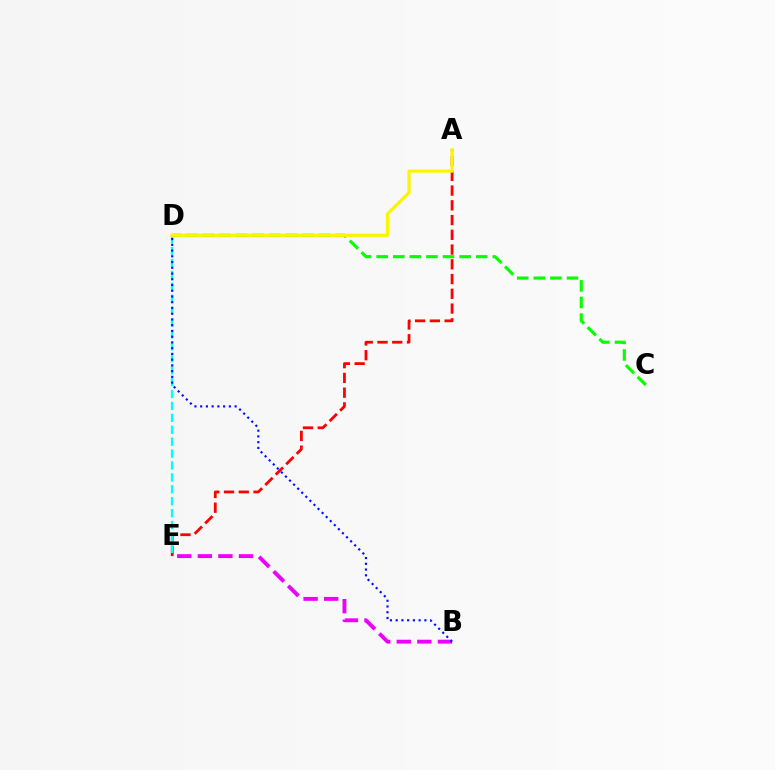{('C', 'D'): [{'color': '#08ff00', 'line_style': 'dashed', 'thickness': 2.25}], ('B', 'E'): [{'color': '#ee00ff', 'line_style': 'dashed', 'thickness': 2.79}], ('A', 'E'): [{'color': '#ff0000', 'line_style': 'dashed', 'thickness': 2.0}], ('D', 'E'): [{'color': '#00fff6', 'line_style': 'dashed', 'thickness': 1.62}], ('B', 'D'): [{'color': '#0010ff', 'line_style': 'dotted', 'thickness': 1.56}], ('A', 'D'): [{'color': '#fcf500', 'line_style': 'solid', 'thickness': 2.31}]}